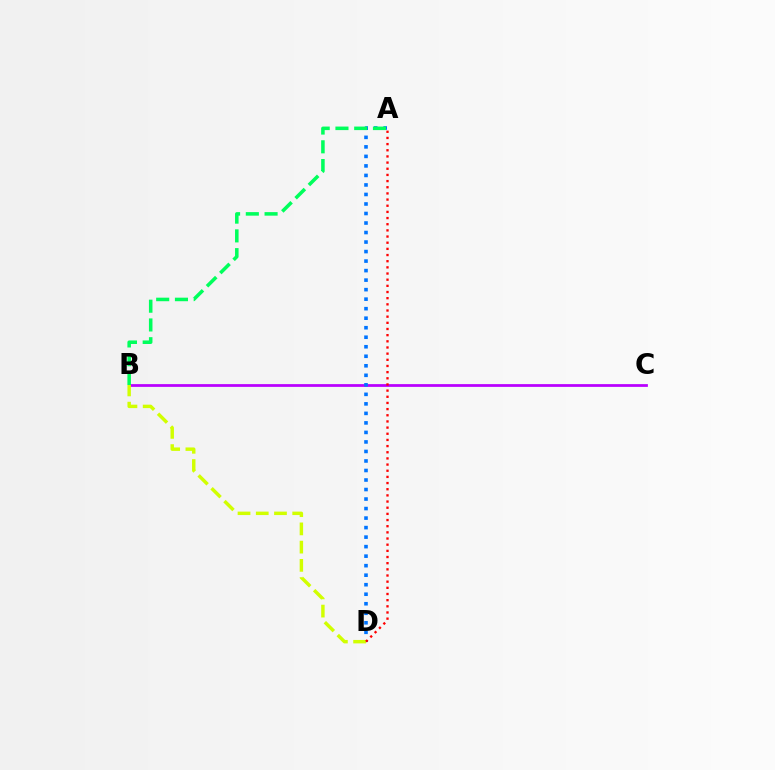{('B', 'C'): [{'color': '#b900ff', 'line_style': 'solid', 'thickness': 1.98}], ('A', 'D'): [{'color': '#0074ff', 'line_style': 'dotted', 'thickness': 2.59}, {'color': '#ff0000', 'line_style': 'dotted', 'thickness': 1.67}], ('A', 'B'): [{'color': '#00ff5c', 'line_style': 'dashed', 'thickness': 2.55}], ('B', 'D'): [{'color': '#d1ff00', 'line_style': 'dashed', 'thickness': 2.48}]}